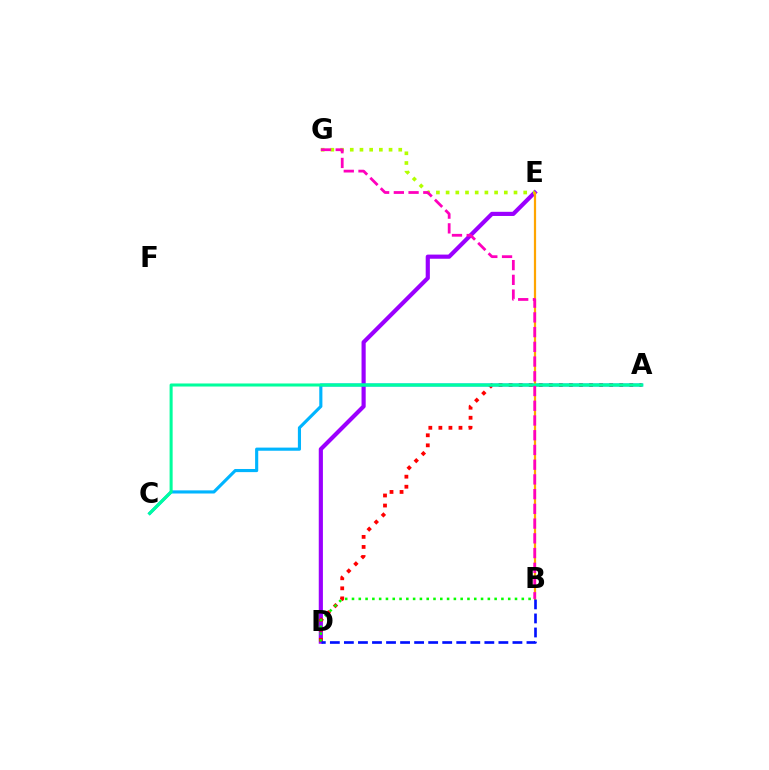{('D', 'E'): [{'color': '#9b00ff', 'line_style': 'solid', 'thickness': 2.99}], ('E', 'G'): [{'color': '#b3ff00', 'line_style': 'dotted', 'thickness': 2.64}], ('A', 'D'): [{'color': '#ff0000', 'line_style': 'dotted', 'thickness': 2.73}], ('A', 'C'): [{'color': '#00b5ff', 'line_style': 'solid', 'thickness': 2.25}, {'color': '#00ff9d', 'line_style': 'solid', 'thickness': 2.19}], ('B', 'E'): [{'color': '#ffa500', 'line_style': 'solid', 'thickness': 1.6}], ('B', 'D'): [{'color': '#08ff00', 'line_style': 'dotted', 'thickness': 1.85}, {'color': '#0010ff', 'line_style': 'dashed', 'thickness': 1.91}], ('B', 'G'): [{'color': '#ff00bd', 'line_style': 'dashed', 'thickness': 2.0}]}